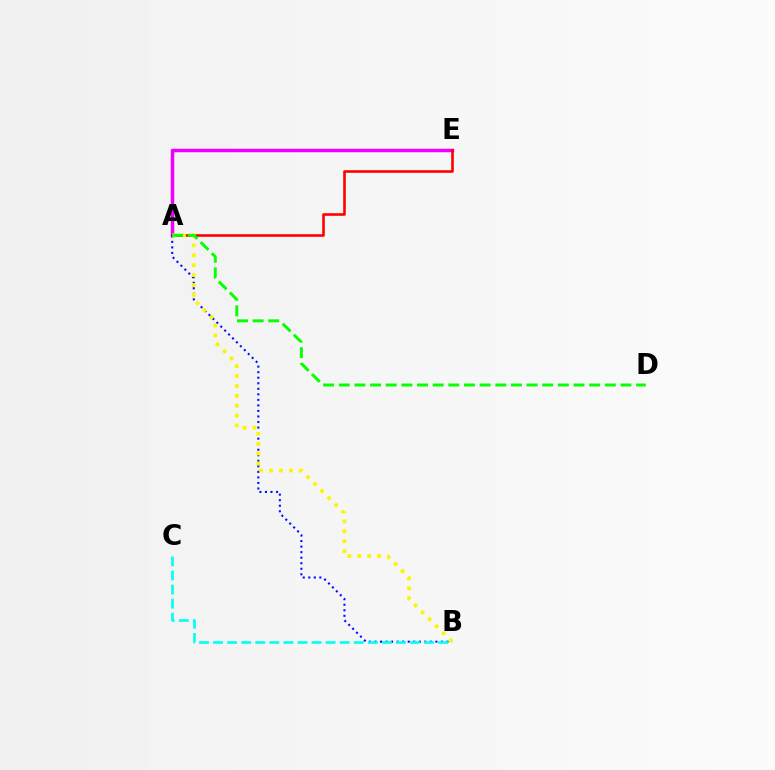{('A', 'E'): [{'color': '#ee00ff', 'line_style': 'solid', 'thickness': 2.51}, {'color': '#ff0000', 'line_style': 'solid', 'thickness': 1.88}], ('A', 'B'): [{'color': '#0010ff', 'line_style': 'dotted', 'thickness': 1.5}, {'color': '#fcf500', 'line_style': 'dotted', 'thickness': 2.69}], ('B', 'C'): [{'color': '#00fff6', 'line_style': 'dashed', 'thickness': 1.91}], ('A', 'D'): [{'color': '#08ff00', 'line_style': 'dashed', 'thickness': 2.13}]}